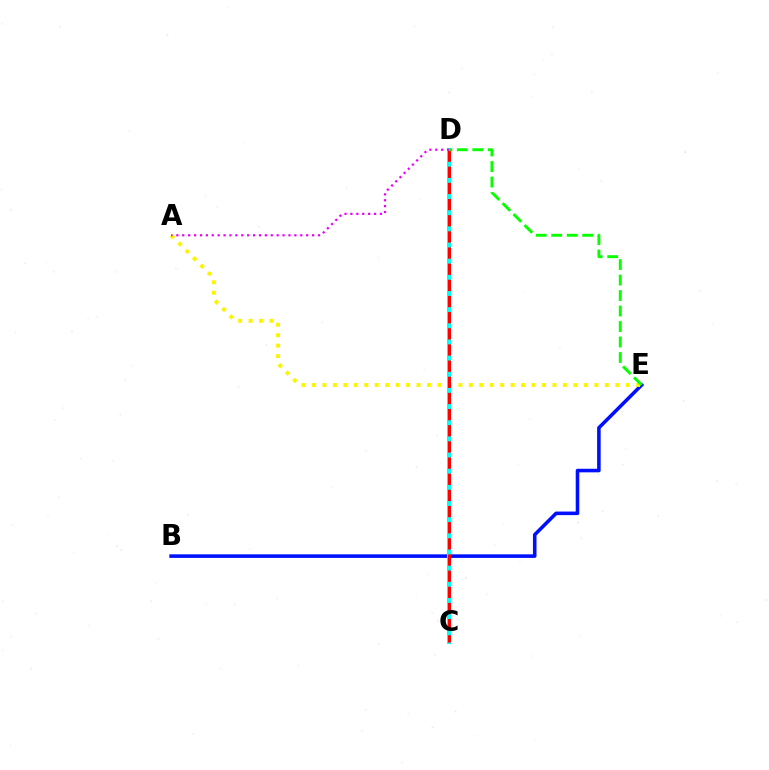{('B', 'E'): [{'color': '#0010ff', 'line_style': 'solid', 'thickness': 2.57}], ('A', 'E'): [{'color': '#fcf500', 'line_style': 'dotted', 'thickness': 2.84}], ('C', 'D'): [{'color': '#00fff6', 'line_style': 'solid', 'thickness': 2.94}, {'color': '#ff0000', 'line_style': 'dashed', 'thickness': 2.19}], ('A', 'D'): [{'color': '#ee00ff', 'line_style': 'dotted', 'thickness': 1.6}], ('D', 'E'): [{'color': '#08ff00', 'line_style': 'dashed', 'thickness': 2.1}]}